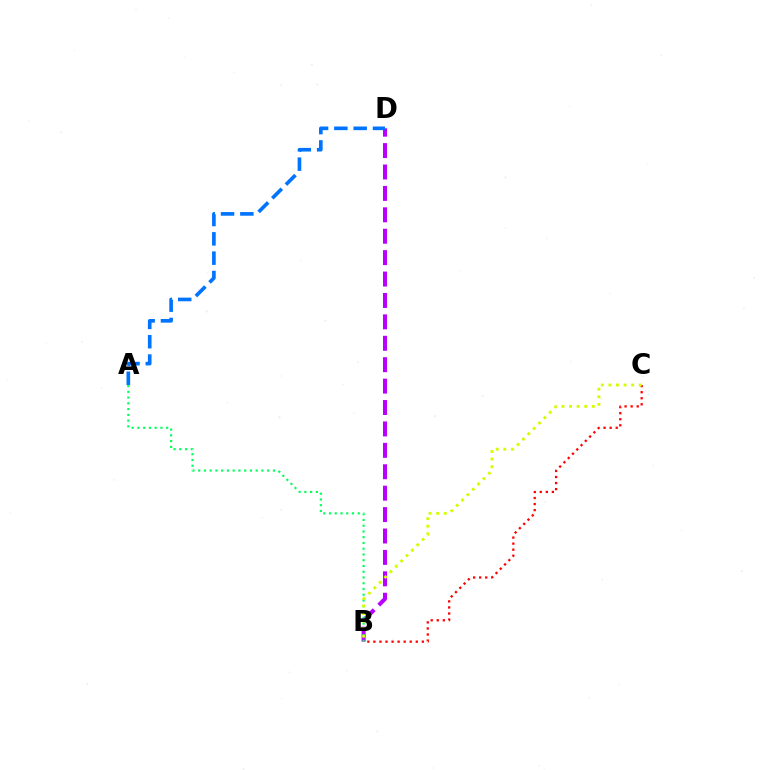{('B', 'D'): [{'color': '#b900ff', 'line_style': 'dashed', 'thickness': 2.91}], ('A', 'B'): [{'color': '#00ff5c', 'line_style': 'dotted', 'thickness': 1.56}], ('A', 'D'): [{'color': '#0074ff', 'line_style': 'dashed', 'thickness': 2.62}], ('B', 'C'): [{'color': '#ff0000', 'line_style': 'dotted', 'thickness': 1.65}, {'color': '#d1ff00', 'line_style': 'dotted', 'thickness': 2.06}]}